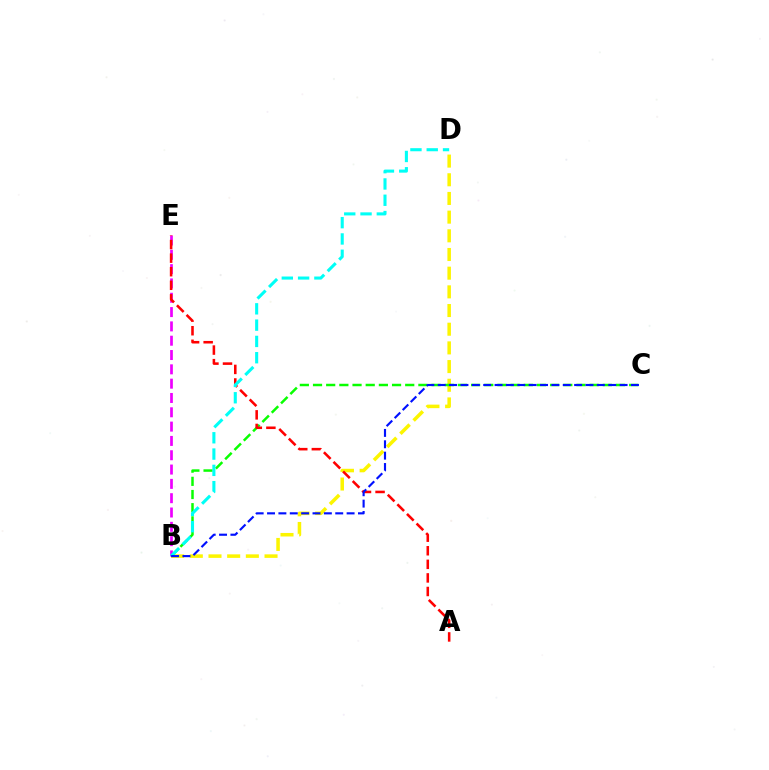{('B', 'D'): [{'color': '#fcf500', 'line_style': 'dashed', 'thickness': 2.54}, {'color': '#00fff6', 'line_style': 'dashed', 'thickness': 2.21}], ('B', 'C'): [{'color': '#08ff00', 'line_style': 'dashed', 'thickness': 1.79}, {'color': '#0010ff', 'line_style': 'dashed', 'thickness': 1.54}], ('B', 'E'): [{'color': '#ee00ff', 'line_style': 'dashed', 'thickness': 1.94}], ('A', 'E'): [{'color': '#ff0000', 'line_style': 'dashed', 'thickness': 1.84}]}